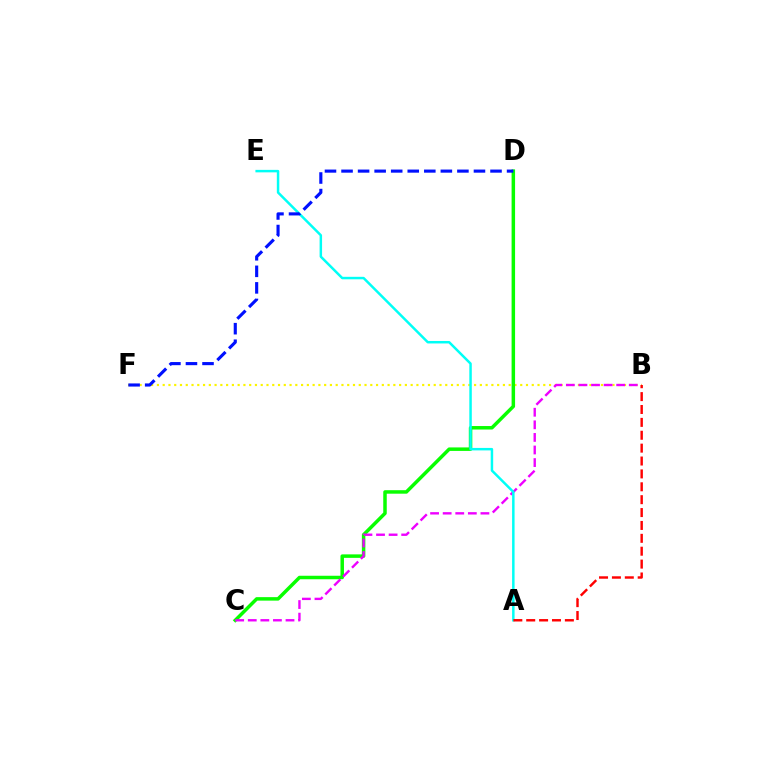{('B', 'F'): [{'color': '#fcf500', 'line_style': 'dotted', 'thickness': 1.57}], ('C', 'D'): [{'color': '#08ff00', 'line_style': 'solid', 'thickness': 2.51}], ('B', 'C'): [{'color': '#ee00ff', 'line_style': 'dashed', 'thickness': 1.71}], ('A', 'E'): [{'color': '#00fff6', 'line_style': 'solid', 'thickness': 1.79}], ('D', 'F'): [{'color': '#0010ff', 'line_style': 'dashed', 'thickness': 2.25}], ('A', 'B'): [{'color': '#ff0000', 'line_style': 'dashed', 'thickness': 1.75}]}